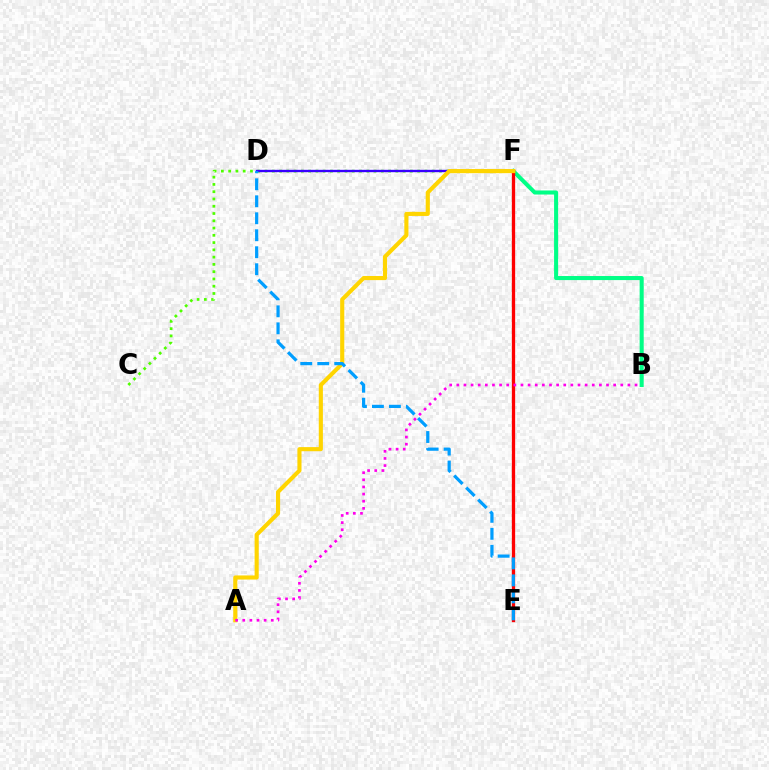{('C', 'F'): [{'color': '#4fff00', 'line_style': 'dotted', 'thickness': 1.98}], ('D', 'F'): [{'color': '#3700ff', 'line_style': 'solid', 'thickness': 1.7}], ('B', 'F'): [{'color': '#00ff86', 'line_style': 'solid', 'thickness': 2.92}], ('E', 'F'): [{'color': '#ff0000', 'line_style': 'solid', 'thickness': 2.37}], ('A', 'F'): [{'color': '#ffd500', 'line_style': 'solid', 'thickness': 2.96}], ('D', 'E'): [{'color': '#009eff', 'line_style': 'dashed', 'thickness': 2.31}], ('A', 'B'): [{'color': '#ff00ed', 'line_style': 'dotted', 'thickness': 1.94}]}